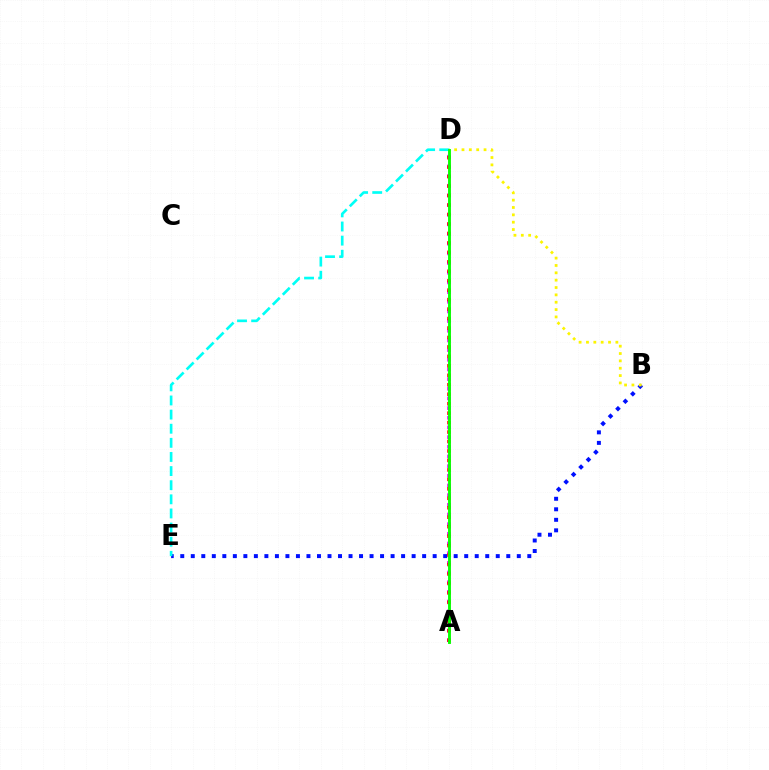{('B', 'E'): [{'color': '#0010ff', 'line_style': 'dotted', 'thickness': 2.86}], ('A', 'D'): [{'color': '#ee00ff', 'line_style': 'dotted', 'thickness': 2.63}, {'color': '#ff0000', 'line_style': 'dotted', 'thickness': 2.57}, {'color': '#08ff00', 'line_style': 'solid', 'thickness': 2.08}], ('D', 'E'): [{'color': '#00fff6', 'line_style': 'dashed', 'thickness': 1.92}], ('B', 'D'): [{'color': '#fcf500', 'line_style': 'dotted', 'thickness': 2.0}]}